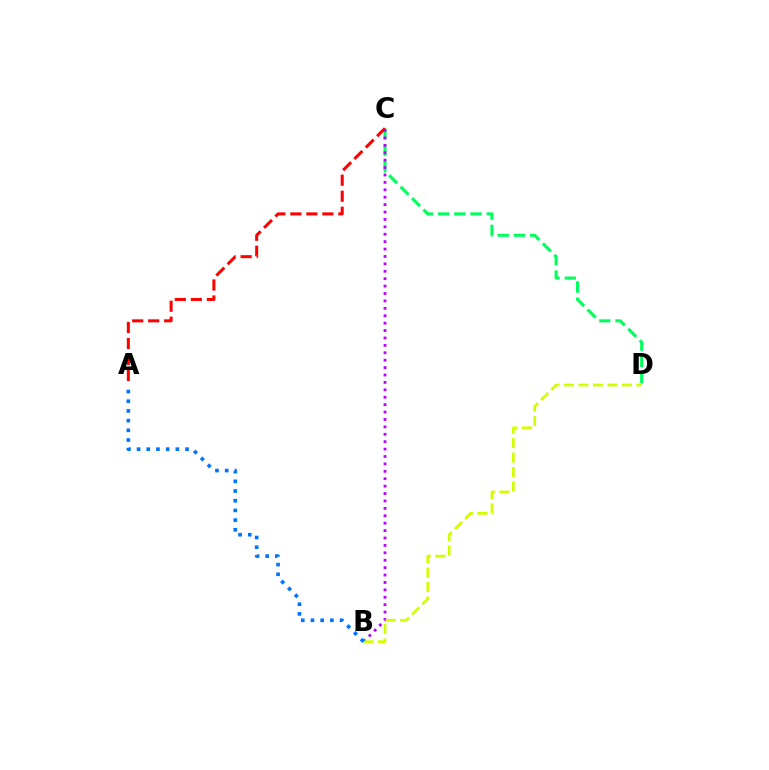{('C', 'D'): [{'color': '#00ff5c', 'line_style': 'dashed', 'thickness': 2.2}], ('A', 'C'): [{'color': '#ff0000', 'line_style': 'dashed', 'thickness': 2.17}], ('B', 'C'): [{'color': '#b900ff', 'line_style': 'dotted', 'thickness': 2.01}], ('B', 'D'): [{'color': '#d1ff00', 'line_style': 'dashed', 'thickness': 1.96}], ('A', 'B'): [{'color': '#0074ff', 'line_style': 'dotted', 'thickness': 2.63}]}